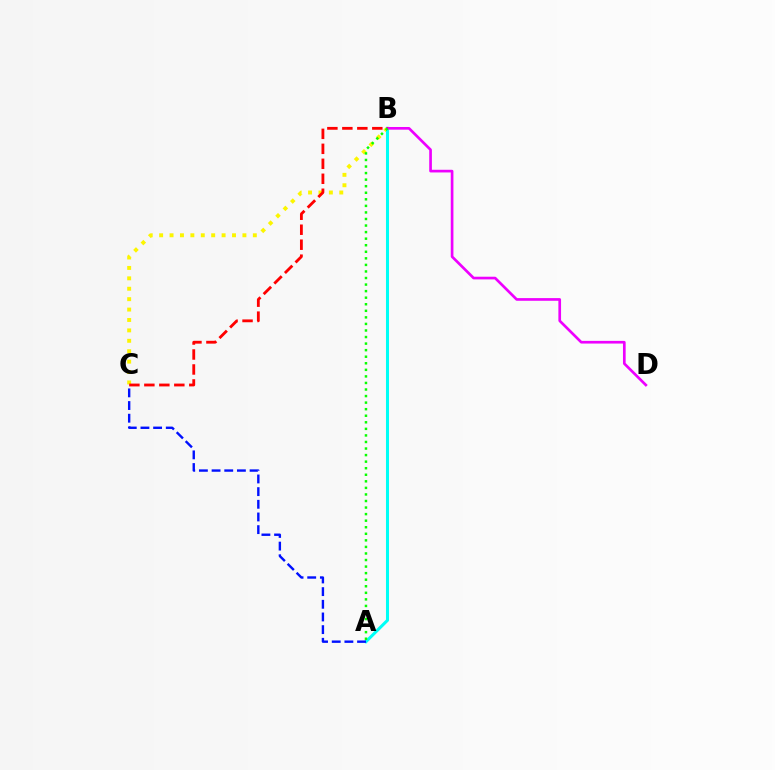{('B', 'C'): [{'color': '#fcf500', 'line_style': 'dotted', 'thickness': 2.83}, {'color': '#ff0000', 'line_style': 'dashed', 'thickness': 2.03}], ('A', 'B'): [{'color': '#00fff6', 'line_style': 'solid', 'thickness': 2.19}, {'color': '#08ff00', 'line_style': 'dotted', 'thickness': 1.78}], ('B', 'D'): [{'color': '#ee00ff', 'line_style': 'solid', 'thickness': 1.93}], ('A', 'C'): [{'color': '#0010ff', 'line_style': 'dashed', 'thickness': 1.72}]}